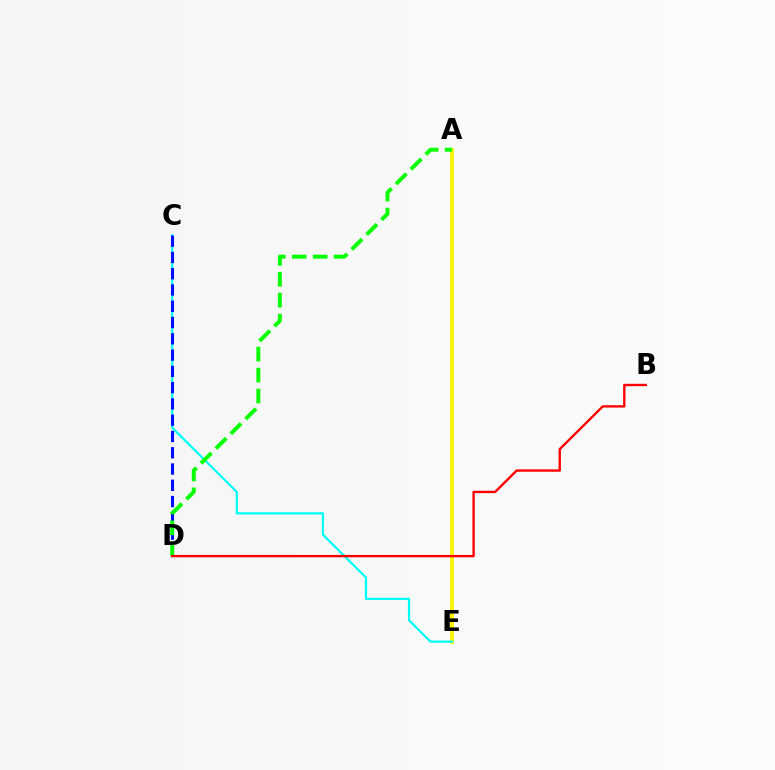{('A', 'E'): [{'color': '#ee00ff', 'line_style': 'dashed', 'thickness': 1.63}, {'color': '#fcf500', 'line_style': 'solid', 'thickness': 2.73}], ('C', 'E'): [{'color': '#00fff6', 'line_style': 'solid', 'thickness': 1.6}], ('C', 'D'): [{'color': '#0010ff', 'line_style': 'dashed', 'thickness': 2.21}], ('A', 'D'): [{'color': '#08ff00', 'line_style': 'dashed', 'thickness': 2.85}], ('B', 'D'): [{'color': '#ff0000', 'line_style': 'solid', 'thickness': 1.71}]}